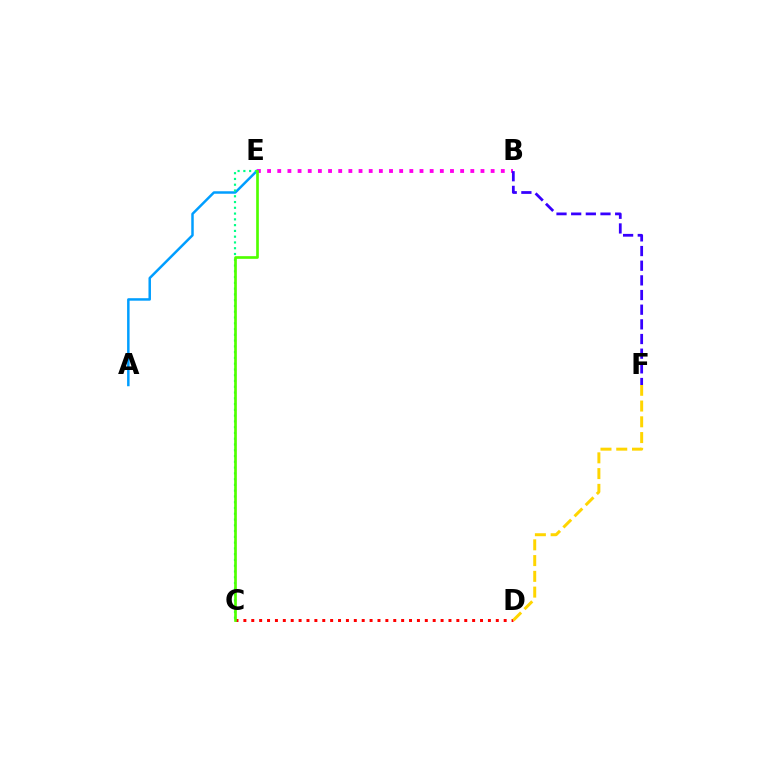{('B', 'E'): [{'color': '#ff00ed', 'line_style': 'dotted', 'thickness': 2.76}], ('B', 'F'): [{'color': '#3700ff', 'line_style': 'dashed', 'thickness': 1.99}], ('A', 'E'): [{'color': '#009eff', 'line_style': 'solid', 'thickness': 1.79}], ('C', 'D'): [{'color': '#ff0000', 'line_style': 'dotted', 'thickness': 2.14}], ('D', 'F'): [{'color': '#ffd500', 'line_style': 'dashed', 'thickness': 2.14}], ('C', 'E'): [{'color': '#00ff86', 'line_style': 'dotted', 'thickness': 1.57}, {'color': '#4fff00', 'line_style': 'solid', 'thickness': 1.93}]}